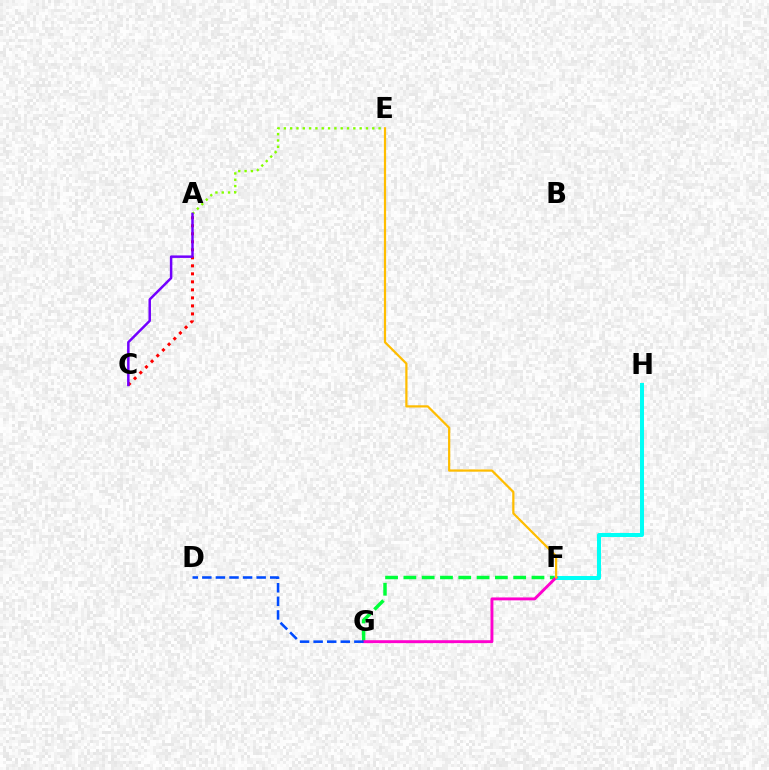{('F', 'G'): [{'color': '#00ff39', 'line_style': 'dashed', 'thickness': 2.49}, {'color': '#ff00cf', 'line_style': 'solid', 'thickness': 2.09}], ('A', 'E'): [{'color': '#84ff00', 'line_style': 'dotted', 'thickness': 1.72}], ('F', 'H'): [{'color': '#00fff6', 'line_style': 'solid', 'thickness': 2.89}], ('E', 'F'): [{'color': '#ffbd00', 'line_style': 'solid', 'thickness': 1.6}], ('A', 'C'): [{'color': '#ff0000', 'line_style': 'dotted', 'thickness': 2.18}, {'color': '#7200ff', 'line_style': 'solid', 'thickness': 1.79}], ('D', 'G'): [{'color': '#004bff', 'line_style': 'dashed', 'thickness': 1.84}]}